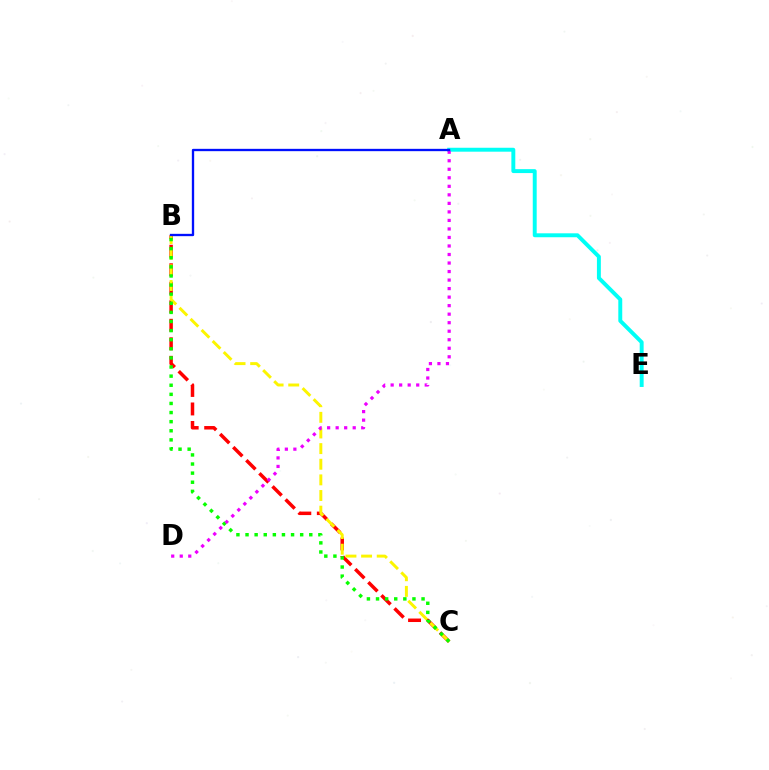{('B', 'C'): [{'color': '#ff0000', 'line_style': 'dashed', 'thickness': 2.51}, {'color': '#fcf500', 'line_style': 'dashed', 'thickness': 2.12}, {'color': '#08ff00', 'line_style': 'dotted', 'thickness': 2.47}], ('A', 'E'): [{'color': '#00fff6', 'line_style': 'solid', 'thickness': 2.83}], ('A', 'D'): [{'color': '#ee00ff', 'line_style': 'dotted', 'thickness': 2.32}], ('A', 'B'): [{'color': '#0010ff', 'line_style': 'solid', 'thickness': 1.67}]}